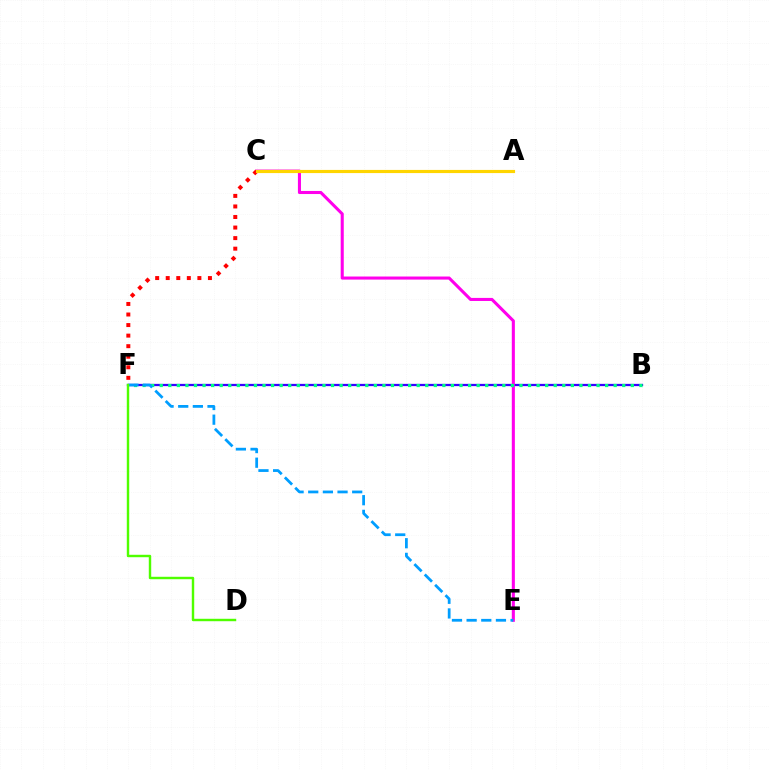{('B', 'F'): [{'color': '#3700ff', 'line_style': 'solid', 'thickness': 1.63}, {'color': '#00ff86', 'line_style': 'dotted', 'thickness': 2.33}], ('C', 'E'): [{'color': '#ff00ed', 'line_style': 'solid', 'thickness': 2.21}], ('E', 'F'): [{'color': '#009eff', 'line_style': 'dashed', 'thickness': 1.99}], ('C', 'F'): [{'color': '#ff0000', 'line_style': 'dotted', 'thickness': 2.87}], ('D', 'F'): [{'color': '#4fff00', 'line_style': 'solid', 'thickness': 1.75}], ('A', 'C'): [{'color': '#ffd500', 'line_style': 'solid', 'thickness': 2.27}]}